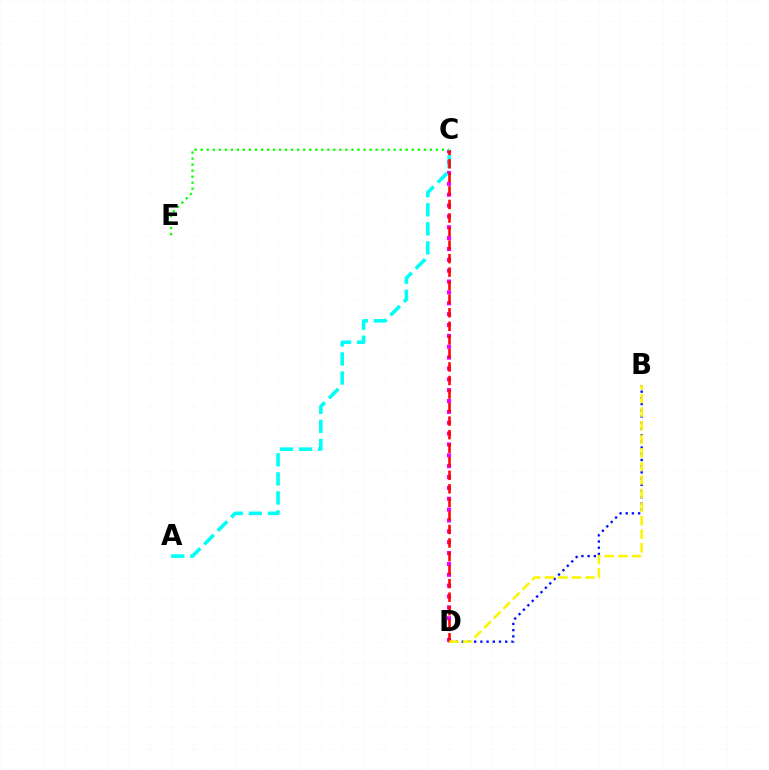{('B', 'D'): [{'color': '#0010ff', 'line_style': 'dotted', 'thickness': 1.69}, {'color': '#fcf500', 'line_style': 'dashed', 'thickness': 1.84}], ('C', 'D'): [{'color': '#ee00ff', 'line_style': 'dotted', 'thickness': 2.95}, {'color': '#ff0000', 'line_style': 'dashed', 'thickness': 1.84}], ('A', 'C'): [{'color': '#00fff6', 'line_style': 'dashed', 'thickness': 2.59}], ('C', 'E'): [{'color': '#08ff00', 'line_style': 'dotted', 'thickness': 1.64}]}